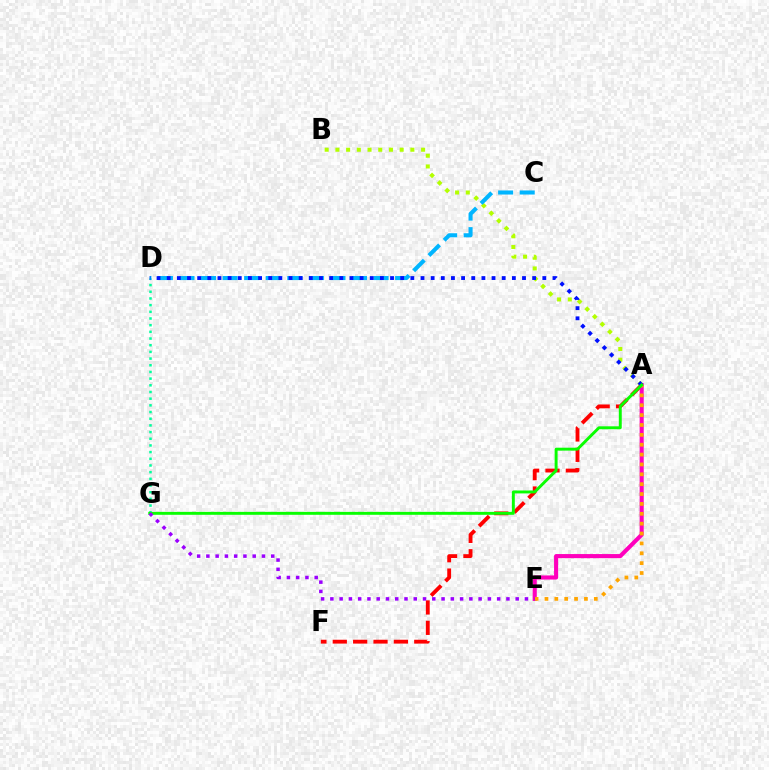{('A', 'F'): [{'color': '#ff0000', 'line_style': 'dashed', 'thickness': 2.77}], ('D', 'G'): [{'color': '#00ff9d', 'line_style': 'dotted', 'thickness': 1.82}], ('A', 'B'): [{'color': '#b3ff00', 'line_style': 'dotted', 'thickness': 2.91}], ('C', 'D'): [{'color': '#00b5ff', 'line_style': 'dashed', 'thickness': 2.93}], ('A', 'E'): [{'color': '#ff00bd', 'line_style': 'solid', 'thickness': 2.95}, {'color': '#ffa500', 'line_style': 'dotted', 'thickness': 2.68}], ('A', 'D'): [{'color': '#0010ff', 'line_style': 'dotted', 'thickness': 2.76}], ('A', 'G'): [{'color': '#08ff00', 'line_style': 'solid', 'thickness': 2.11}], ('E', 'G'): [{'color': '#9b00ff', 'line_style': 'dotted', 'thickness': 2.52}]}